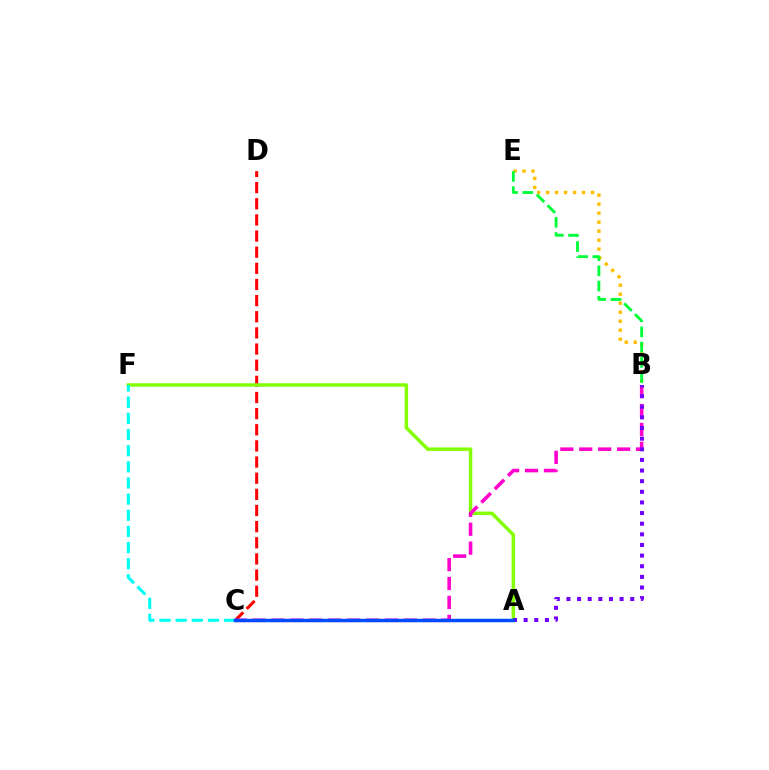{('C', 'D'): [{'color': '#ff0000', 'line_style': 'dashed', 'thickness': 2.19}], ('A', 'F'): [{'color': '#84ff00', 'line_style': 'solid', 'thickness': 2.49}], ('C', 'F'): [{'color': '#00fff6', 'line_style': 'dashed', 'thickness': 2.19}], ('B', 'C'): [{'color': '#ff00cf', 'line_style': 'dashed', 'thickness': 2.57}], ('B', 'E'): [{'color': '#ffbd00', 'line_style': 'dotted', 'thickness': 2.44}, {'color': '#00ff39', 'line_style': 'dashed', 'thickness': 2.07}], ('A', 'B'): [{'color': '#7200ff', 'line_style': 'dotted', 'thickness': 2.89}], ('A', 'C'): [{'color': '#004bff', 'line_style': 'solid', 'thickness': 2.51}]}